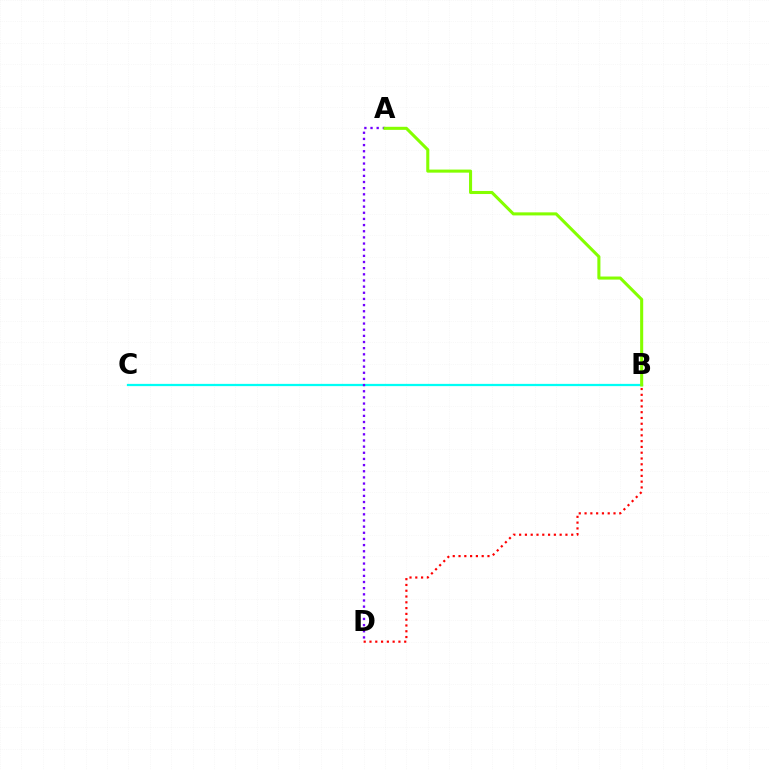{('B', 'D'): [{'color': '#ff0000', 'line_style': 'dotted', 'thickness': 1.57}], ('B', 'C'): [{'color': '#00fff6', 'line_style': 'solid', 'thickness': 1.62}], ('A', 'D'): [{'color': '#7200ff', 'line_style': 'dotted', 'thickness': 1.67}], ('A', 'B'): [{'color': '#84ff00', 'line_style': 'solid', 'thickness': 2.21}]}